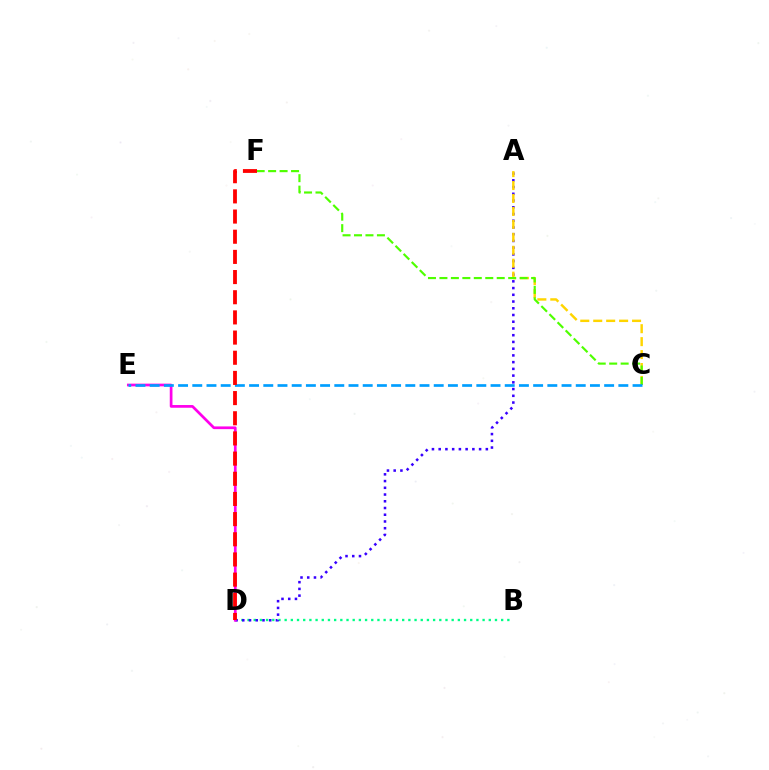{('B', 'D'): [{'color': '#00ff86', 'line_style': 'dotted', 'thickness': 1.68}], ('A', 'D'): [{'color': '#3700ff', 'line_style': 'dotted', 'thickness': 1.83}], ('A', 'C'): [{'color': '#ffd500', 'line_style': 'dashed', 'thickness': 1.76}], ('C', 'F'): [{'color': '#4fff00', 'line_style': 'dashed', 'thickness': 1.56}], ('D', 'E'): [{'color': '#ff00ed', 'line_style': 'solid', 'thickness': 1.96}], ('C', 'E'): [{'color': '#009eff', 'line_style': 'dashed', 'thickness': 1.93}], ('D', 'F'): [{'color': '#ff0000', 'line_style': 'dashed', 'thickness': 2.74}]}